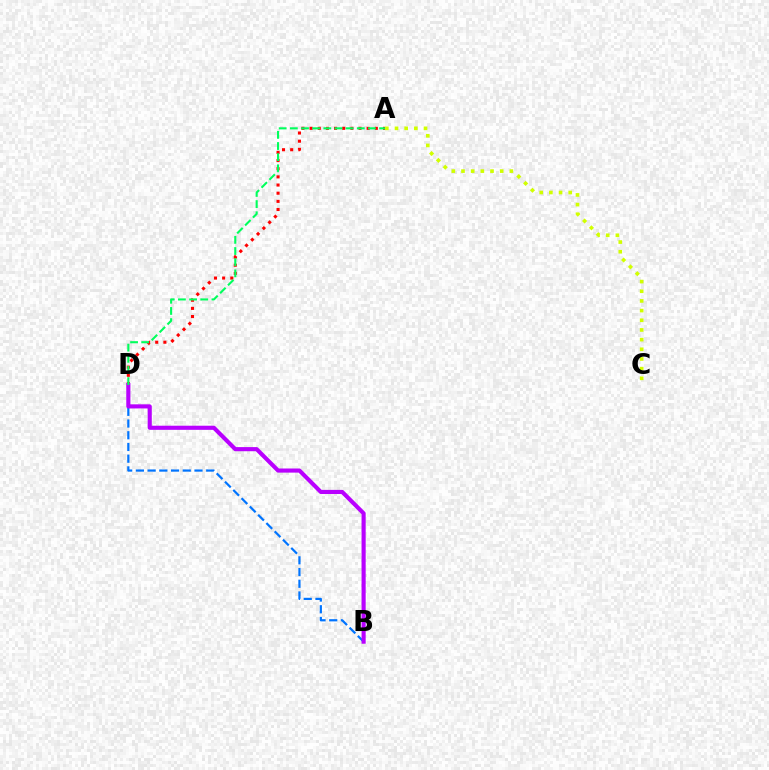{('B', 'D'): [{'color': '#0074ff', 'line_style': 'dashed', 'thickness': 1.59}, {'color': '#b900ff', 'line_style': 'solid', 'thickness': 2.97}], ('A', 'D'): [{'color': '#ff0000', 'line_style': 'dotted', 'thickness': 2.22}, {'color': '#00ff5c', 'line_style': 'dashed', 'thickness': 1.52}], ('A', 'C'): [{'color': '#d1ff00', 'line_style': 'dotted', 'thickness': 2.63}]}